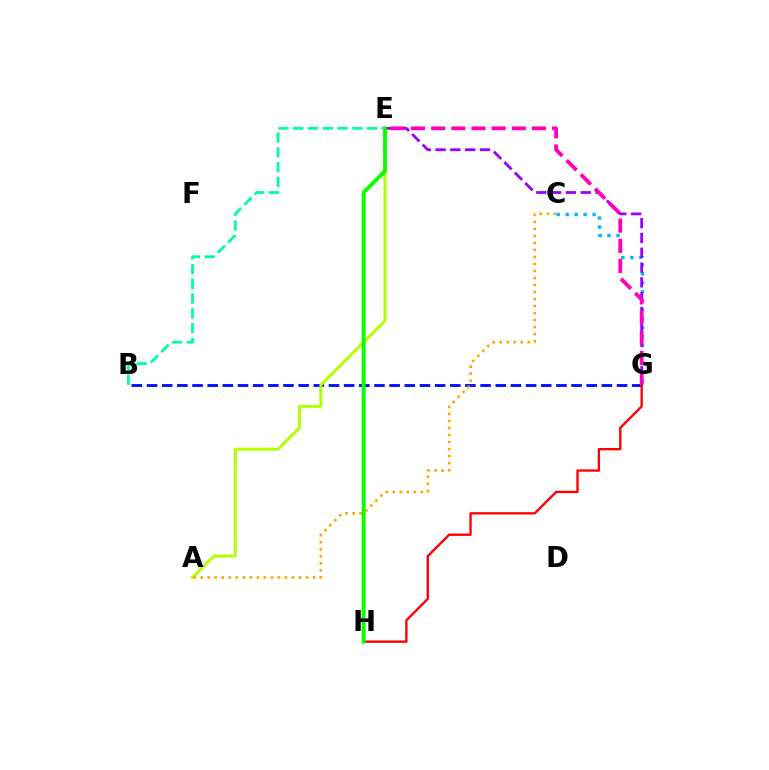{('C', 'G'): [{'color': '#00b5ff', 'line_style': 'dotted', 'thickness': 2.44}], ('B', 'E'): [{'color': '#00ff9d', 'line_style': 'dashed', 'thickness': 2.01}], ('B', 'G'): [{'color': '#0010ff', 'line_style': 'dashed', 'thickness': 2.06}], ('G', 'H'): [{'color': '#ff0000', 'line_style': 'solid', 'thickness': 1.69}], ('A', 'E'): [{'color': '#b3ff00', 'line_style': 'solid', 'thickness': 2.13}], ('E', 'G'): [{'color': '#9b00ff', 'line_style': 'dashed', 'thickness': 2.01}, {'color': '#ff00bd', 'line_style': 'dashed', 'thickness': 2.74}], ('A', 'C'): [{'color': '#ffa500', 'line_style': 'dotted', 'thickness': 1.91}], ('E', 'H'): [{'color': '#08ff00', 'line_style': 'solid', 'thickness': 2.77}]}